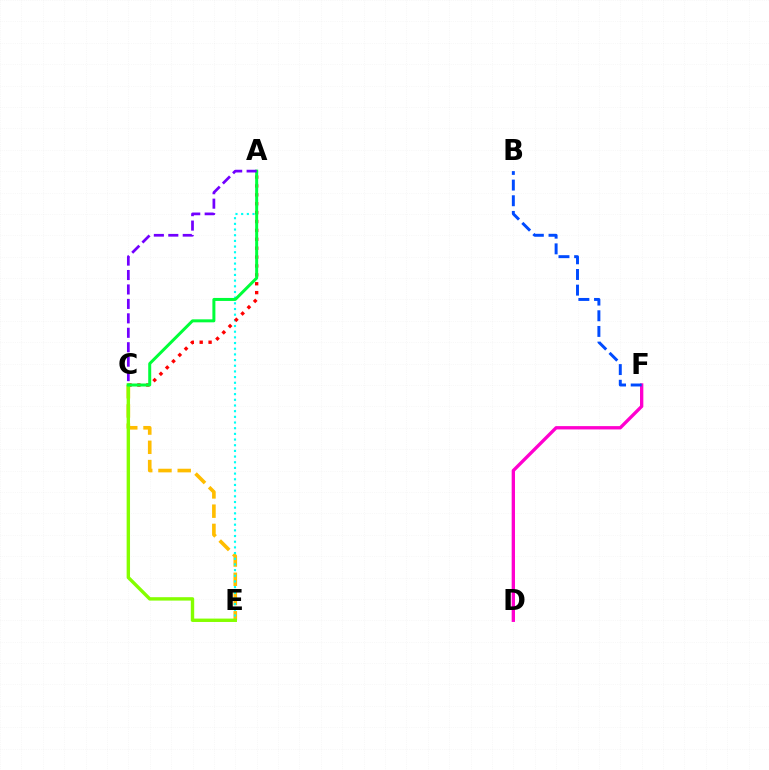{('D', 'F'): [{'color': '#ff00cf', 'line_style': 'solid', 'thickness': 2.4}], ('C', 'E'): [{'color': '#ffbd00', 'line_style': 'dashed', 'thickness': 2.61}, {'color': '#84ff00', 'line_style': 'solid', 'thickness': 2.44}], ('A', 'E'): [{'color': '#00fff6', 'line_style': 'dotted', 'thickness': 1.54}], ('A', 'C'): [{'color': '#ff0000', 'line_style': 'dotted', 'thickness': 2.42}, {'color': '#00ff39', 'line_style': 'solid', 'thickness': 2.16}, {'color': '#7200ff', 'line_style': 'dashed', 'thickness': 1.96}], ('B', 'F'): [{'color': '#004bff', 'line_style': 'dashed', 'thickness': 2.13}]}